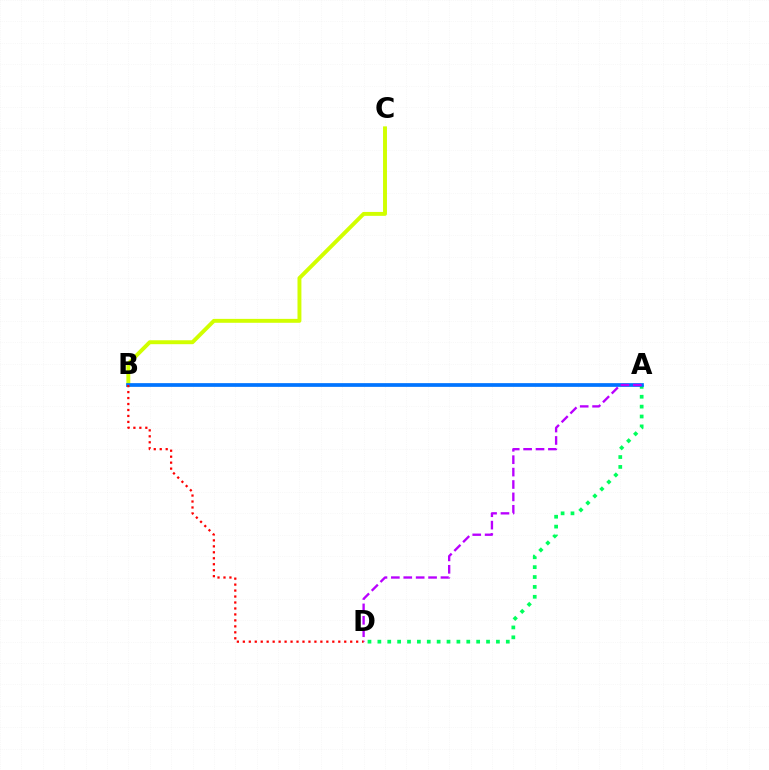{('A', 'D'): [{'color': '#00ff5c', 'line_style': 'dotted', 'thickness': 2.68}, {'color': '#b900ff', 'line_style': 'dashed', 'thickness': 1.68}], ('B', 'C'): [{'color': '#d1ff00', 'line_style': 'solid', 'thickness': 2.82}], ('A', 'B'): [{'color': '#0074ff', 'line_style': 'solid', 'thickness': 2.68}], ('B', 'D'): [{'color': '#ff0000', 'line_style': 'dotted', 'thickness': 1.62}]}